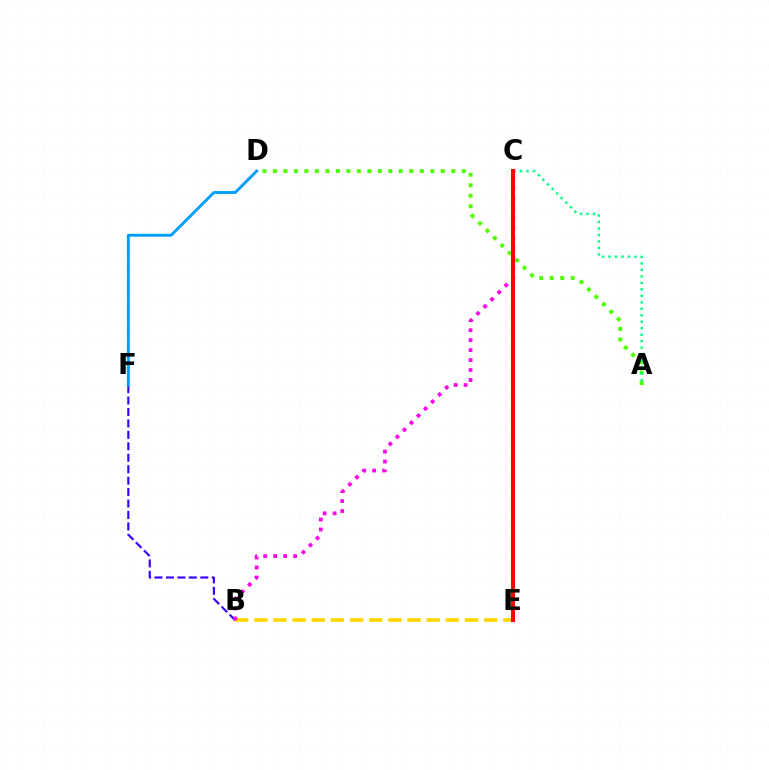{('B', 'F'): [{'color': '#3700ff', 'line_style': 'dashed', 'thickness': 1.56}], ('B', 'E'): [{'color': '#ffd500', 'line_style': 'dashed', 'thickness': 2.6}], ('A', 'D'): [{'color': '#4fff00', 'line_style': 'dotted', 'thickness': 2.85}], ('B', 'C'): [{'color': '#ff00ed', 'line_style': 'dotted', 'thickness': 2.71}], ('D', 'F'): [{'color': '#009eff', 'line_style': 'solid', 'thickness': 2.08}], ('A', 'C'): [{'color': '#00ff86', 'line_style': 'dotted', 'thickness': 1.76}], ('C', 'E'): [{'color': '#ff0000', 'line_style': 'solid', 'thickness': 2.9}]}